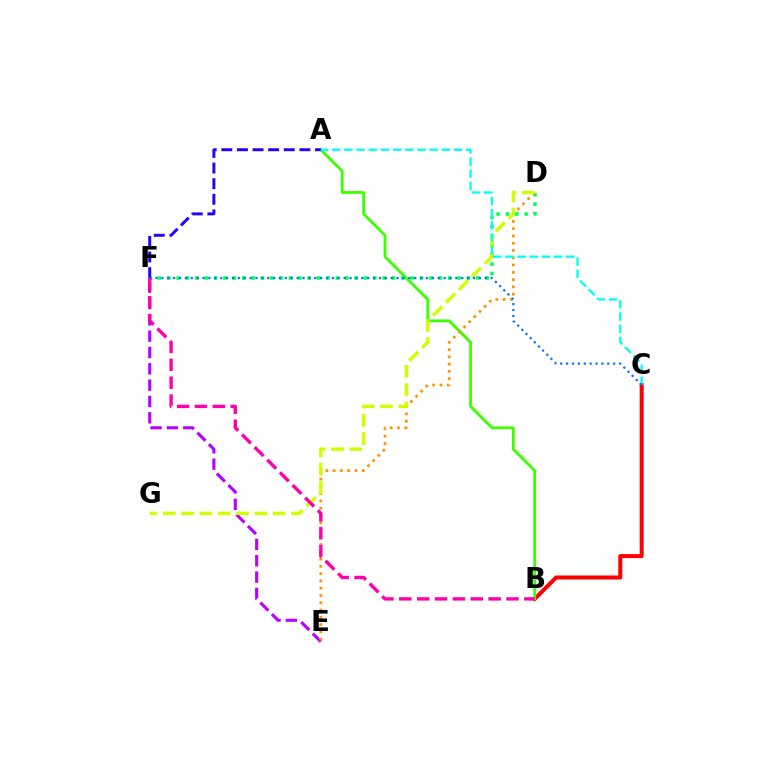{('E', 'F'): [{'color': '#b900ff', 'line_style': 'dashed', 'thickness': 2.22}], ('B', 'C'): [{'color': '#ff0000', 'line_style': 'solid', 'thickness': 2.89}], ('A', 'B'): [{'color': '#3dff00', 'line_style': 'solid', 'thickness': 2.04}], ('D', 'F'): [{'color': '#00ff5c', 'line_style': 'dotted', 'thickness': 2.54}], ('A', 'F'): [{'color': '#2500ff', 'line_style': 'dashed', 'thickness': 2.12}], ('D', 'E'): [{'color': '#ff9400', 'line_style': 'dotted', 'thickness': 1.98}], ('D', 'G'): [{'color': '#d1ff00', 'line_style': 'dashed', 'thickness': 2.49}], ('A', 'C'): [{'color': '#00fff6', 'line_style': 'dashed', 'thickness': 1.65}], ('C', 'F'): [{'color': '#0074ff', 'line_style': 'dotted', 'thickness': 1.6}], ('B', 'F'): [{'color': '#ff00ac', 'line_style': 'dashed', 'thickness': 2.43}]}